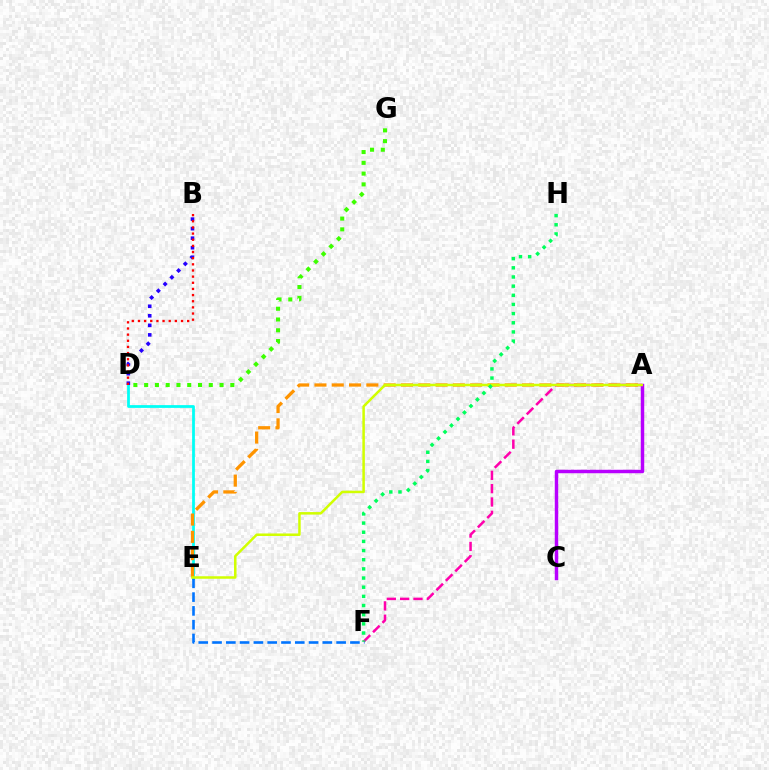{('A', 'F'): [{'color': '#ff00ac', 'line_style': 'dashed', 'thickness': 1.81}], ('D', 'E'): [{'color': '#00fff6', 'line_style': 'solid', 'thickness': 1.99}], ('B', 'D'): [{'color': '#2500ff', 'line_style': 'dotted', 'thickness': 2.59}, {'color': '#ff0000', 'line_style': 'dotted', 'thickness': 1.67}], ('E', 'F'): [{'color': '#0074ff', 'line_style': 'dashed', 'thickness': 1.87}], ('D', 'G'): [{'color': '#3dff00', 'line_style': 'dotted', 'thickness': 2.93}], ('A', 'C'): [{'color': '#b900ff', 'line_style': 'solid', 'thickness': 2.49}], ('A', 'E'): [{'color': '#ff9400', 'line_style': 'dashed', 'thickness': 2.35}, {'color': '#d1ff00', 'line_style': 'solid', 'thickness': 1.81}], ('F', 'H'): [{'color': '#00ff5c', 'line_style': 'dotted', 'thickness': 2.49}]}